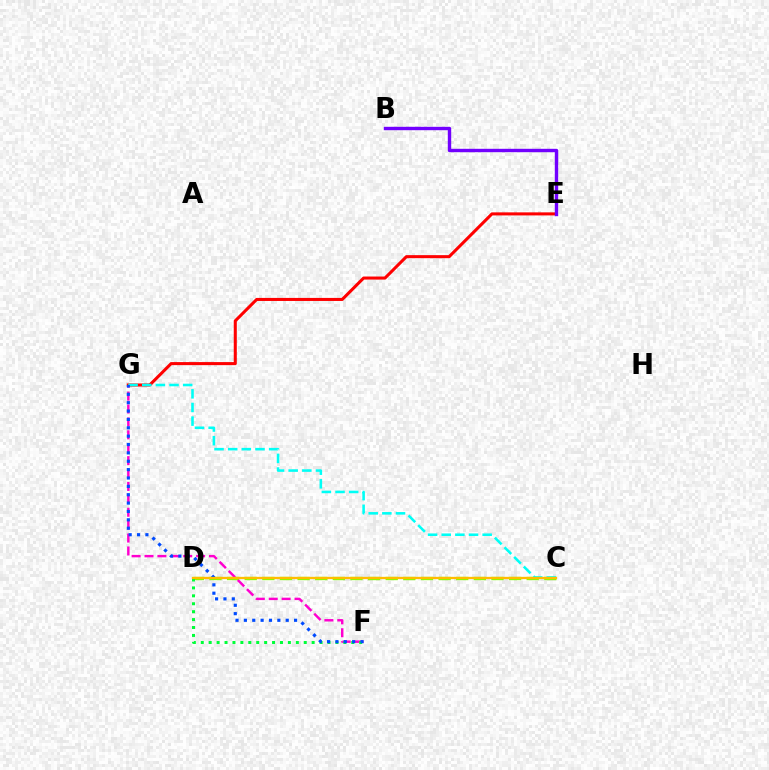{('E', 'G'): [{'color': '#ff0000', 'line_style': 'solid', 'thickness': 2.2}], ('C', 'D'): [{'color': '#84ff00', 'line_style': 'dashed', 'thickness': 2.39}, {'color': '#ffbd00', 'line_style': 'solid', 'thickness': 1.66}], ('F', 'G'): [{'color': '#ff00cf', 'line_style': 'dashed', 'thickness': 1.75}, {'color': '#004bff', 'line_style': 'dotted', 'thickness': 2.27}], ('B', 'E'): [{'color': '#7200ff', 'line_style': 'solid', 'thickness': 2.45}], ('C', 'G'): [{'color': '#00fff6', 'line_style': 'dashed', 'thickness': 1.85}], ('D', 'F'): [{'color': '#00ff39', 'line_style': 'dotted', 'thickness': 2.15}]}